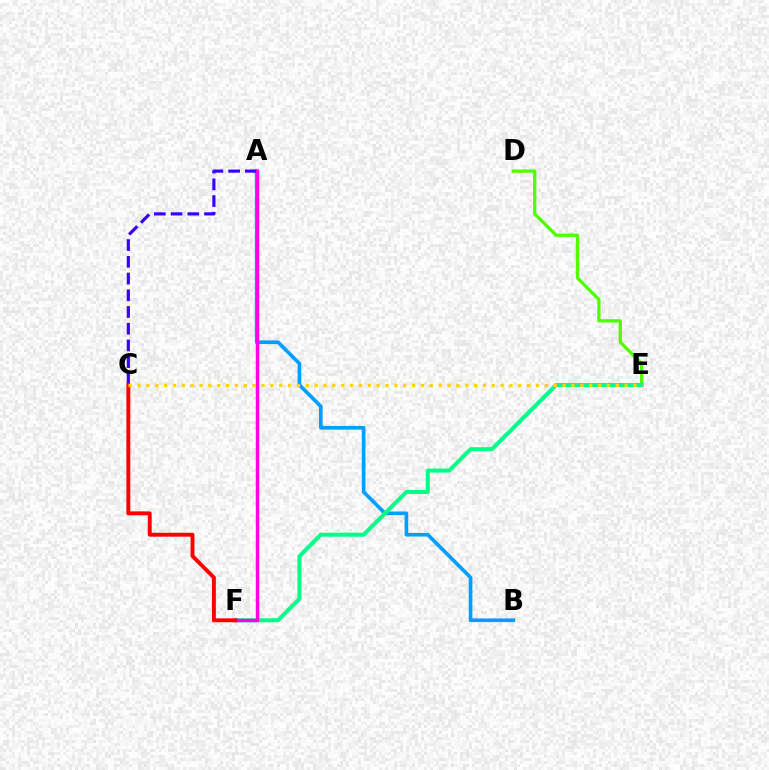{('A', 'B'): [{'color': '#009eff', 'line_style': 'solid', 'thickness': 2.64}], ('A', 'C'): [{'color': '#3700ff', 'line_style': 'dashed', 'thickness': 2.27}], ('D', 'E'): [{'color': '#4fff00', 'line_style': 'solid', 'thickness': 2.37}], ('E', 'F'): [{'color': '#00ff86', 'line_style': 'solid', 'thickness': 2.88}], ('A', 'F'): [{'color': '#ff00ed', 'line_style': 'solid', 'thickness': 2.46}], ('C', 'F'): [{'color': '#ff0000', 'line_style': 'solid', 'thickness': 2.82}], ('C', 'E'): [{'color': '#ffd500', 'line_style': 'dotted', 'thickness': 2.41}]}